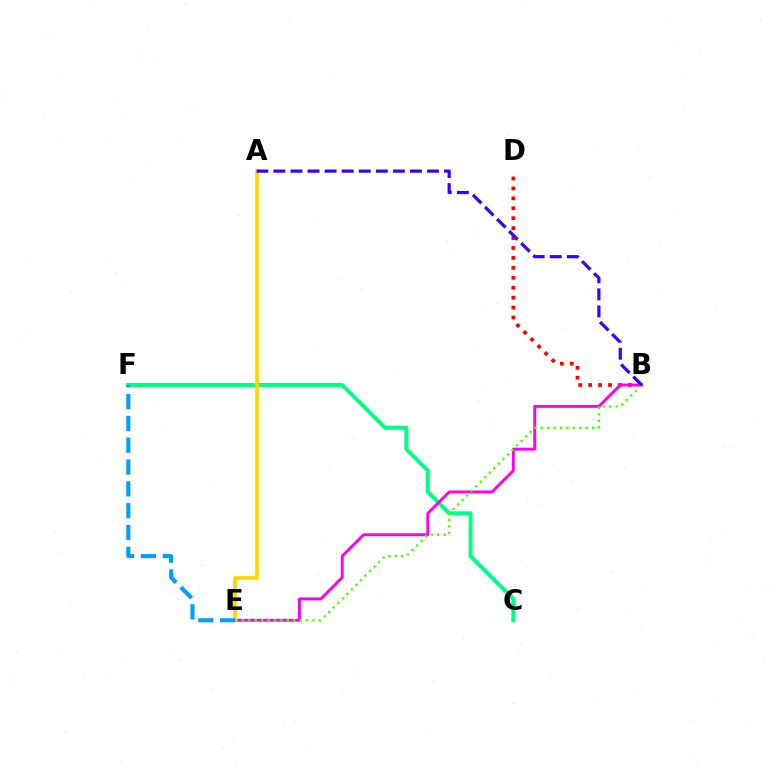{('C', 'F'): [{'color': '#00ff86', 'line_style': 'solid', 'thickness': 2.87}], ('B', 'D'): [{'color': '#ff0000', 'line_style': 'dotted', 'thickness': 2.7}], ('B', 'E'): [{'color': '#ff00ed', 'line_style': 'solid', 'thickness': 2.1}, {'color': '#4fff00', 'line_style': 'dotted', 'thickness': 1.74}], ('A', 'E'): [{'color': '#ffd500', 'line_style': 'solid', 'thickness': 2.66}], ('E', 'F'): [{'color': '#009eff', 'line_style': 'dashed', 'thickness': 2.96}], ('A', 'B'): [{'color': '#3700ff', 'line_style': 'dashed', 'thickness': 2.32}]}